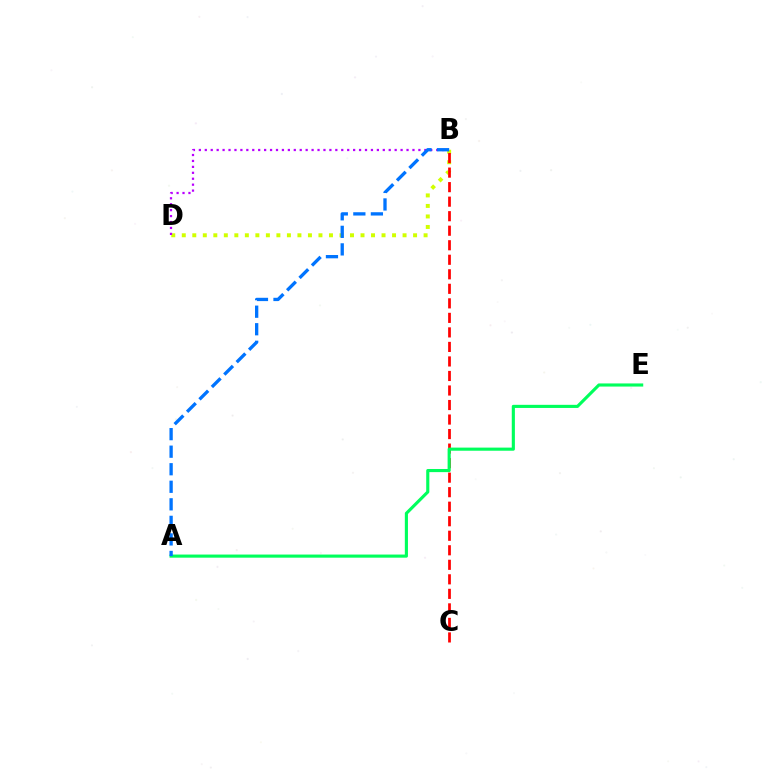{('B', 'D'): [{'color': '#d1ff00', 'line_style': 'dotted', 'thickness': 2.86}, {'color': '#b900ff', 'line_style': 'dotted', 'thickness': 1.61}], ('B', 'C'): [{'color': '#ff0000', 'line_style': 'dashed', 'thickness': 1.97}], ('A', 'E'): [{'color': '#00ff5c', 'line_style': 'solid', 'thickness': 2.25}], ('A', 'B'): [{'color': '#0074ff', 'line_style': 'dashed', 'thickness': 2.38}]}